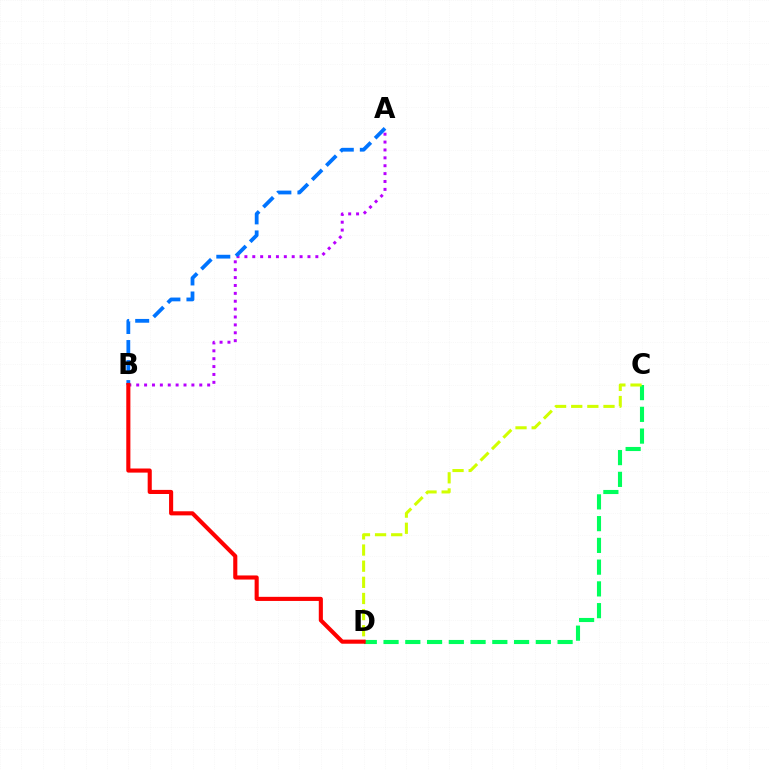{('C', 'D'): [{'color': '#00ff5c', 'line_style': 'dashed', 'thickness': 2.96}, {'color': '#d1ff00', 'line_style': 'dashed', 'thickness': 2.19}], ('A', 'B'): [{'color': '#b900ff', 'line_style': 'dotted', 'thickness': 2.14}, {'color': '#0074ff', 'line_style': 'dashed', 'thickness': 2.72}], ('B', 'D'): [{'color': '#ff0000', 'line_style': 'solid', 'thickness': 2.95}]}